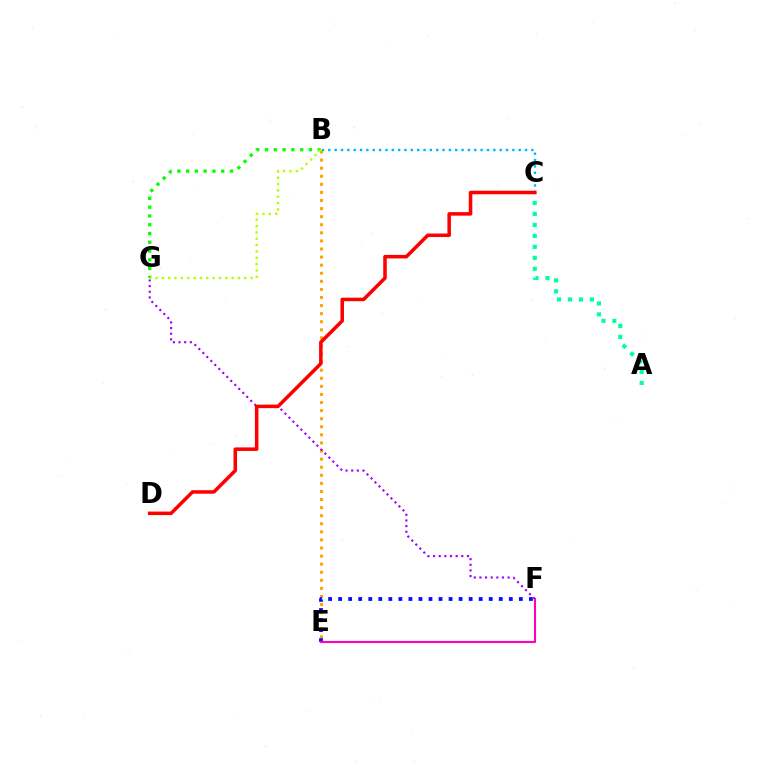{('B', 'E'): [{'color': '#ffa500', 'line_style': 'dotted', 'thickness': 2.2}], ('B', 'C'): [{'color': '#00b5ff', 'line_style': 'dotted', 'thickness': 1.72}], ('F', 'G'): [{'color': '#9b00ff', 'line_style': 'dotted', 'thickness': 1.53}], ('A', 'C'): [{'color': '#00ff9d', 'line_style': 'dotted', 'thickness': 2.98}], ('E', 'F'): [{'color': '#0010ff', 'line_style': 'dotted', 'thickness': 2.73}, {'color': '#ff00bd', 'line_style': 'solid', 'thickness': 1.51}], ('B', 'G'): [{'color': '#08ff00', 'line_style': 'dotted', 'thickness': 2.38}, {'color': '#b3ff00', 'line_style': 'dotted', 'thickness': 1.72}], ('C', 'D'): [{'color': '#ff0000', 'line_style': 'solid', 'thickness': 2.54}]}